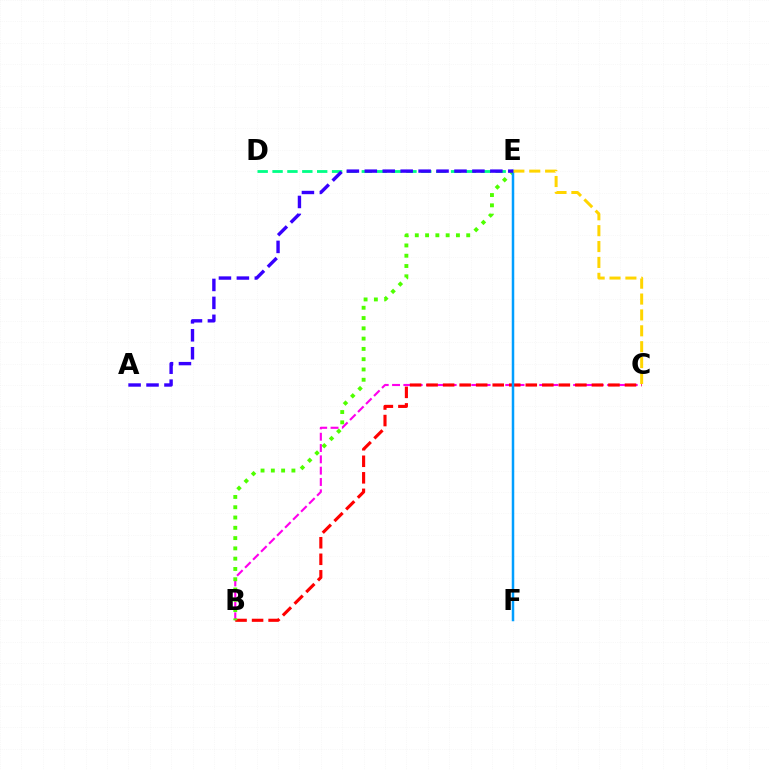{('B', 'C'): [{'color': '#ff00ed', 'line_style': 'dashed', 'thickness': 1.54}, {'color': '#ff0000', 'line_style': 'dashed', 'thickness': 2.25}], ('B', 'E'): [{'color': '#4fff00', 'line_style': 'dotted', 'thickness': 2.79}], ('E', 'F'): [{'color': '#009eff', 'line_style': 'solid', 'thickness': 1.8}], ('D', 'E'): [{'color': '#00ff86', 'line_style': 'dashed', 'thickness': 2.02}], ('C', 'E'): [{'color': '#ffd500', 'line_style': 'dashed', 'thickness': 2.16}], ('A', 'E'): [{'color': '#3700ff', 'line_style': 'dashed', 'thickness': 2.44}]}